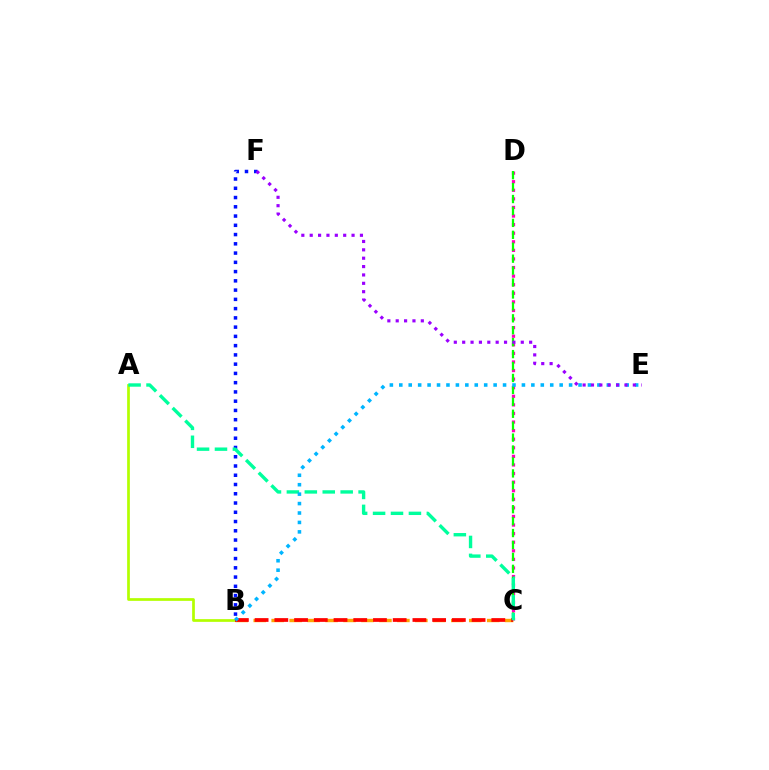{('B', 'F'): [{'color': '#0010ff', 'line_style': 'dotted', 'thickness': 2.52}], ('B', 'C'): [{'color': '#ffa500', 'line_style': 'dashed', 'thickness': 2.44}, {'color': '#ff0000', 'line_style': 'dashed', 'thickness': 2.68}], ('C', 'D'): [{'color': '#ff00bd', 'line_style': 'dotted', 'thickness': 2.33}, {'color': '#08ff00', 'line_style': 'dashed', 'thickness': 1.62}], ('A', 'B'): [{'color': '#b3ff00', 'line_style': 'solid', 'thickness': 1.95}], ('A', 'C'): [{'color': '#00ff9d', 'line_style': 'dashed', 'thickness': 2.44}], ('B', 'E'): [{'color': '#00b5ff', 'line_style': 'dotted', 'thickness': 2.56}], ('E', 'F'): [{'color': '#9b00ff', 'line_style': 'dotted', 'thickness': 2.27}]}